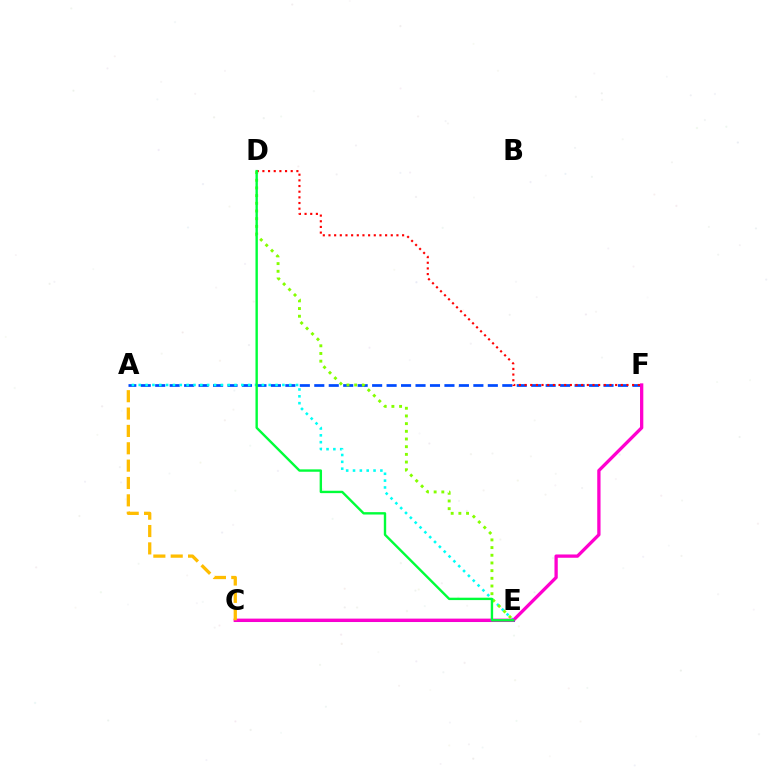{('A', 'F'): [{'color': '#004bff', 'line_style': 'dashed', 'thickness': 1.96}], ('A', 'E'): [{'color': '#00fff6', 'line_style': 'dotted', 'thickness': 1.86}], ('C', 'E'): [{'color': '#7200ff', 'line_style': 'solid', 'thickness': 2.19}], ('C', 'F'): [{'color': '#ff00cf', 'line_style': 'solid', 'thickness': 2.37}], ('D', 'E'): [{'color': '#84ff00', 'line_style': 'dotted', 'thickness': 2.09}, {'color': '#00ff39', 'line_style': 'solid', 'thickness': 1.72}], ('D', 'F'): [{'color': '#ff0000', 'line_style': 'dotted', 'thickness': 1.54}], ('A', 'C'): [{'color': '#ffbd00', 'line_style': 'dashed', 'thickness': 2.36}]}